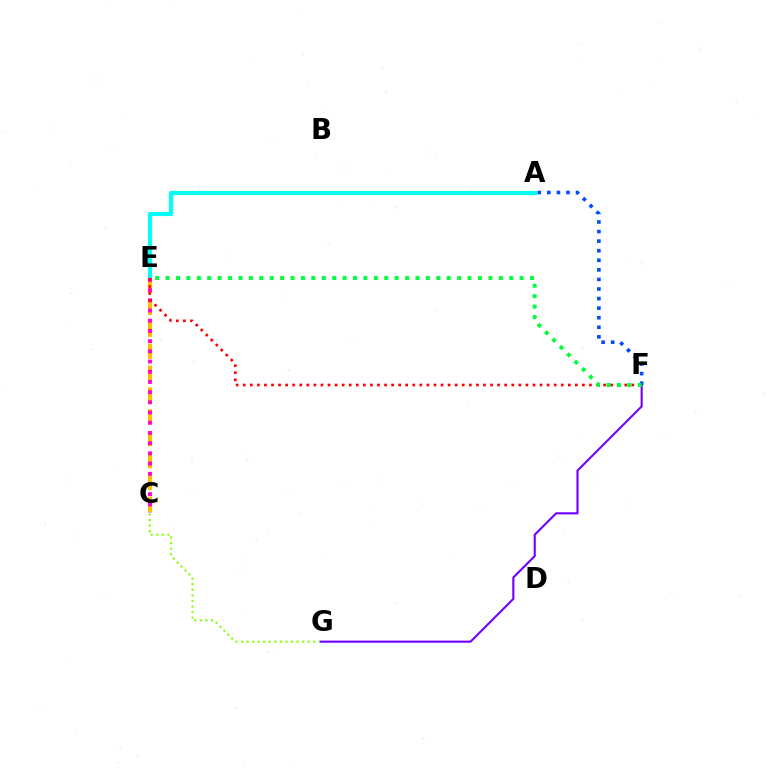{('A', 'E'): [{'color': '#00fff6', 'line_style': 'solid', 'thickness': 2.99}], ('C', 'E'): [{'color': '#ffbd00', 'line_style': 'dashed', 'thickness': 2.97}, {'color': '#ff00cf', 'line_style': 'dotted', 'thickness': 2.77}], ('A', 'F'): [{'color': '#004bff', 'line_style': 'dotted', 'thickness': 2.6}], ('E', 'F'): [{'color': '#ff0000', 'line_style': 'dotted', 'thickness': 1.92}, {'color': '#00ff39', 'line_style': 'dotted', 'thickness': 2.83}], ('C', 'G'): [{'color': '#84ff00', 'line_style': 'dotted', 'thickness': 1.51}], ('F', 'G'): [{'color': '#7200ff', 'line_style': 'solid', 'thickness': 1.52}]}